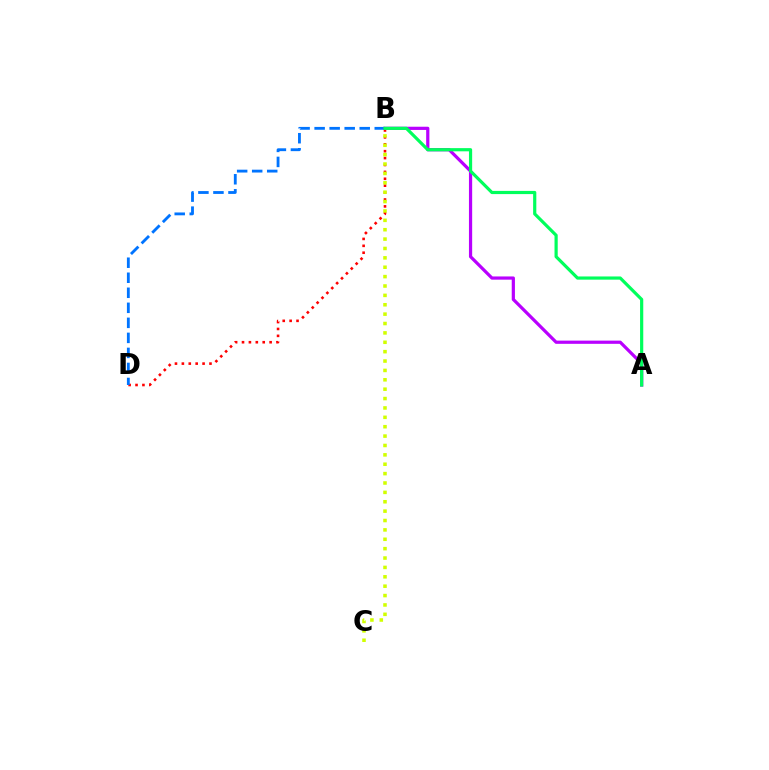{('B', 'D'): [{'color': '#ff0000', 'line_style': 'dotted', 'thickness': 1.87}, {'color': '#0074ff', 'line_style': 'dashed', 'thickness': 2.04}], ('B', 'C'): [{'color': '#d1ff00', 'line_style': 'dotted', 'thickness': 2.55}], ('A', 'B'): [{'color': '#b900ff', 'line_style': 'solid', 'thickness': 2.31}, {'color': '#00ff5c', 'line_style': 'solid', 'thickness': 2.3}]}